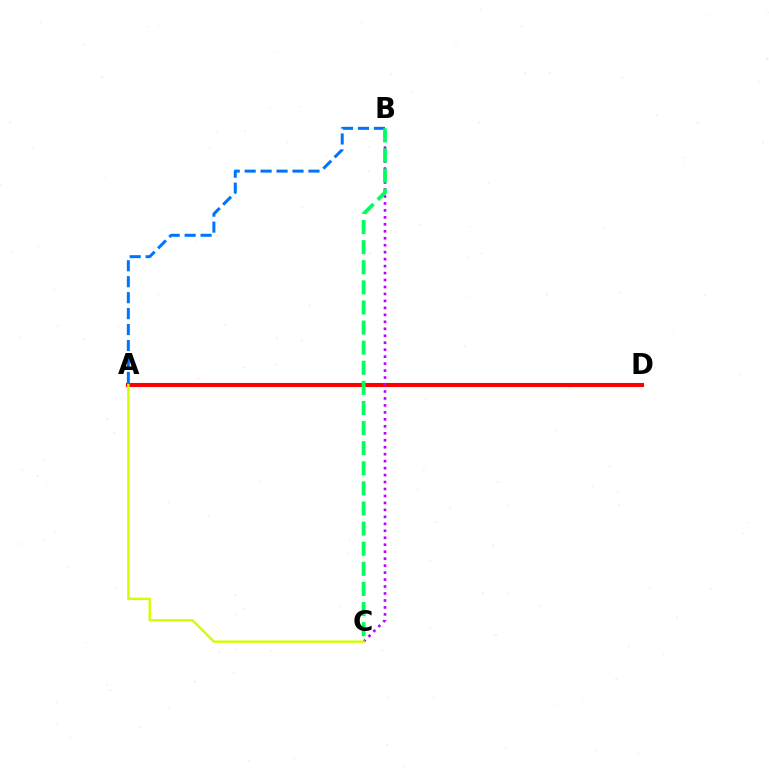{('A', 'D'): [{'color': '#ff0000', 'line_style': 'solid', 'thickness': 2.94}], ('B', 'C'): [{'color': '#b900ff', 'line_style': 'dotted', 'thickness': 1.89}, {'color': '#00ff5c', 'line_style': 'dashed', 'thickness': 2.73}], ('A', 'B'): [{'color': '#0074ff', 'line_style': 'dashed', 'thickness': 2.17}], ('A', 'C'): [{'color': '#d1ff00', 'line_style': 'solid', 'thickness': 1.73}]}